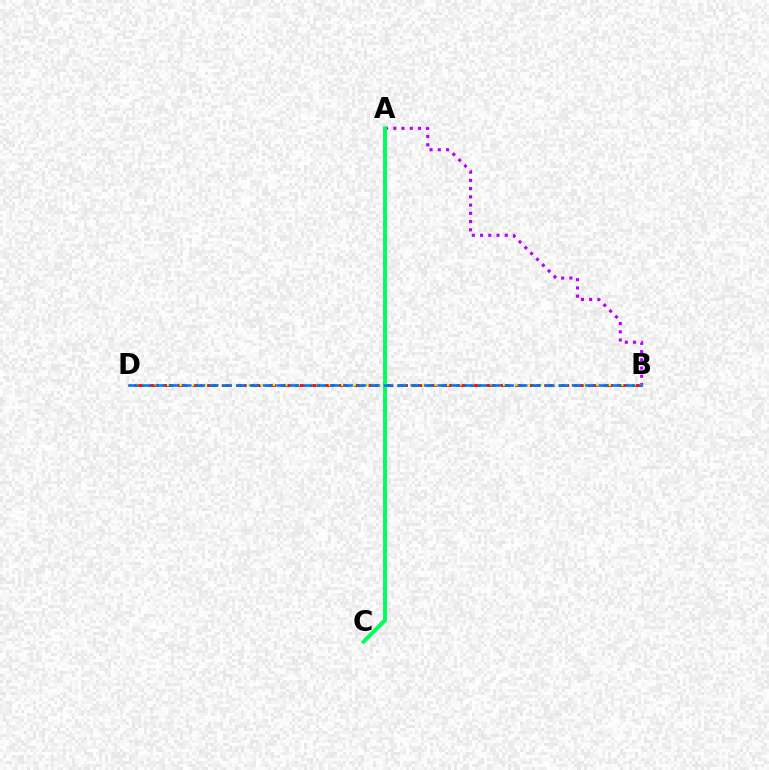{('B', 'D'): [{'color': '#ff0000', 'line_style': 'dashed', 'thickness': 1.99}, {'color': '#d1ff00', 'line_style': 'dotted', 'thickness': 1.69}, {'color': '#0074ff', 'line_style': 'dashed', 'thickness': 1.83}], ('A', 'B'): [{'color': '#b900ff', 'line_style': 'dotted', 'thickness': 2.24}], ('A', 'C'): [{'color': '#00ff5c', 'line_style': 'solid', 'thickness': 2.84}]}